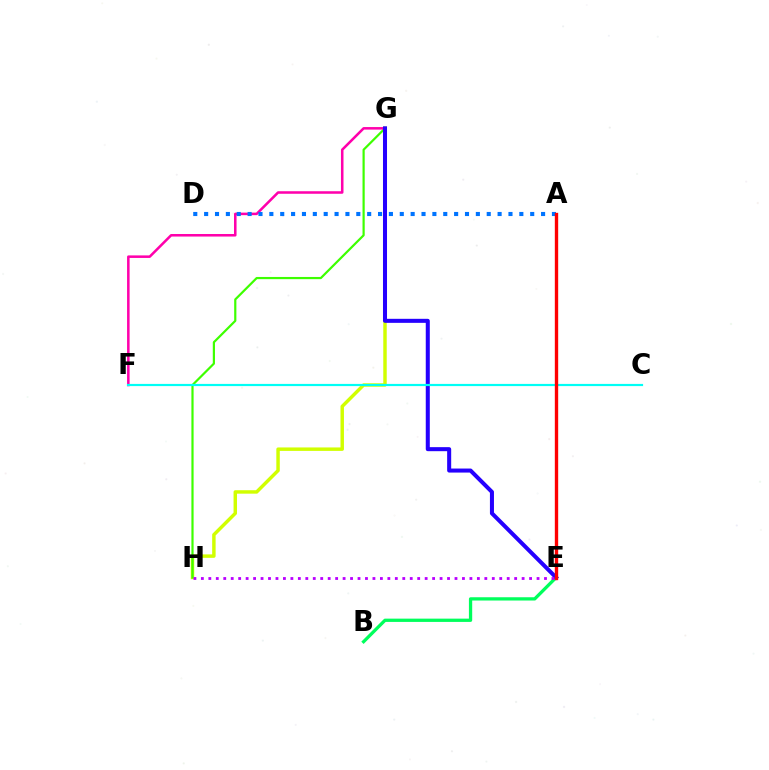{('G', 'H'): [{'color': '#d1ff00', 'line_style': 'solid', 'thickness': 2.49}, {'color': '#3dff00', 'line_style': 'solid', 'thickness': 1.58}], ('F', 'G'): [{'color': '#ff00ac', 'line_style': 'solid', 'thickness': 1.83}], ('B', 'E'): [{'color': '#00ff5c', 'line_style': 'solid', 'thickness': 2.36}], ('A', 'D'): [{'color': '#0074ff', 'line_style': 'dotted', 'thickness': 2.95}], ('E', 'G'): [{'color': '#2500ff', 'line_style': 'solid', 'thickness': 2.9}], ('C', 'F'): [{'color': '#00fff6', 'line_style': 'solid', 'thickness': 1.58}], ('A', 'E'): [{'color': '#ff9400', 'line_style': 'dashed', 'thickness': 2.17}, {'color': '#ff0000', 'line_style': 'solid', 'thickness': 2.41}], ('E', 'H'): [{'color': '#b900ff', 'line_style': 'dotted', 'thickness': 2.03}]}